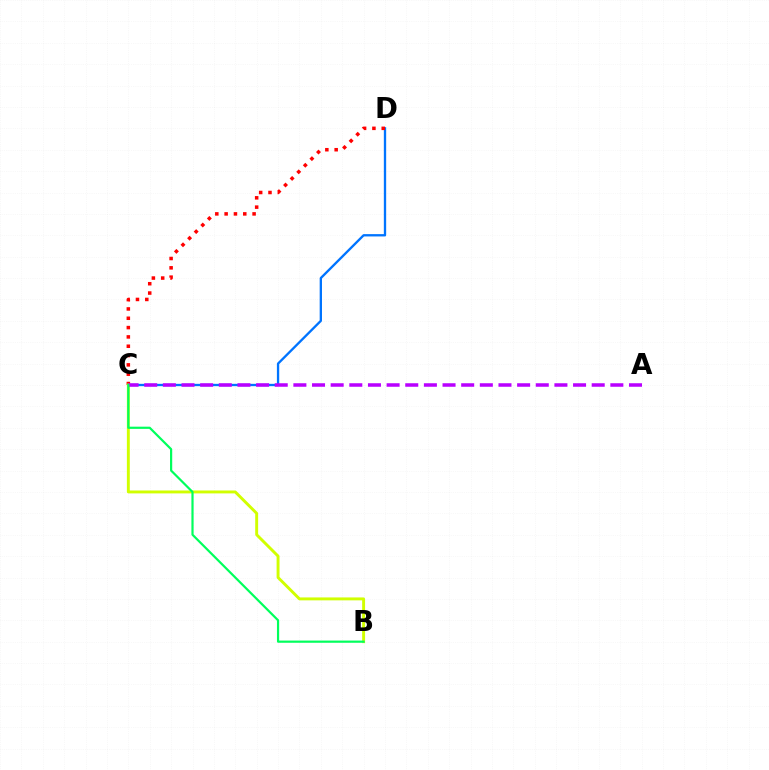{('C', 'D'): [{'color': '#0074ff', 'line_style': 'solid', 'thickness': 1.67}, {'color': '#ff0000', 'line_style': 'dotted', 'thickness': 2.53}], ('B', 'C'): [{'color': '#d1ff00', 'line_style': 'solid', 'thickness': 2.1}, {'color': '#00ff5c', 'line_style': 'solid', 'thickness': 1.58}], ('A', 'C'): [{'color': '#b900ff', 'line_style': 'dashed', 'thickness': 2.53}]}